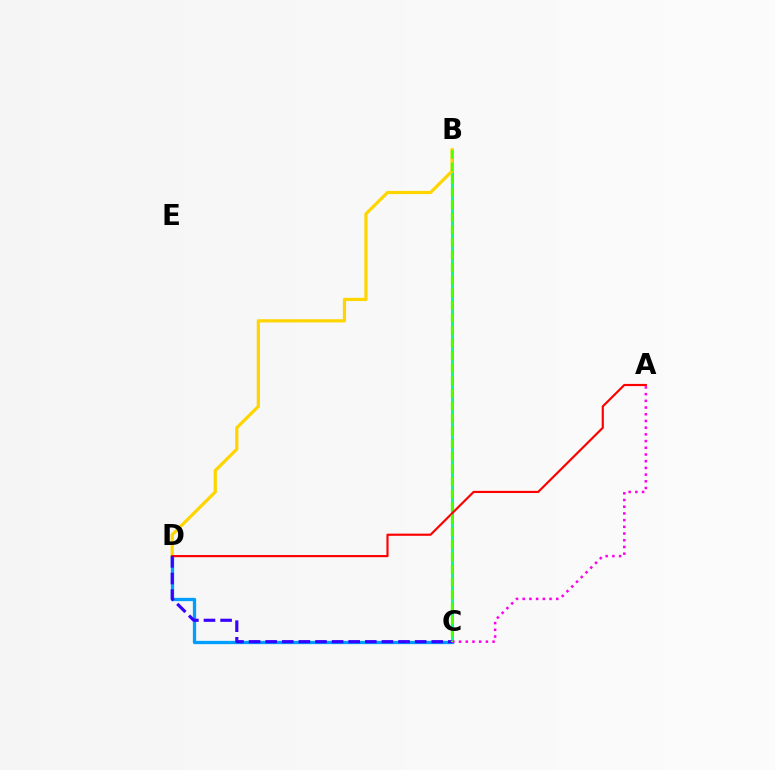{('B', 'C'): [{'color': '#00ff86', 'line_style': 'solid', 'thickness': 2.14}, {'color': '#4fff00', 'line_style': 'dashed', 'thickness': 1.71}], ('C', 'D'): [{'color': '#009eff', 'line_style': 'solid', 'thickness': 2.38}, {'color': '#3700ff', 'line_style': 'dashed', 'thickness': 2.26}], ('A', 'C'): [{'color': '#ff00ed', 'line_style': 'dotted', 'thickness': 1.82}], ('B', 'D'): [{'color': '#ffd500', 'line_style': 'solid', 'thickness': 2.31}], ('A', 'D'): [{'color': '#ff0000', 'line_style': 'solid', 'thickness': 1.56}]}